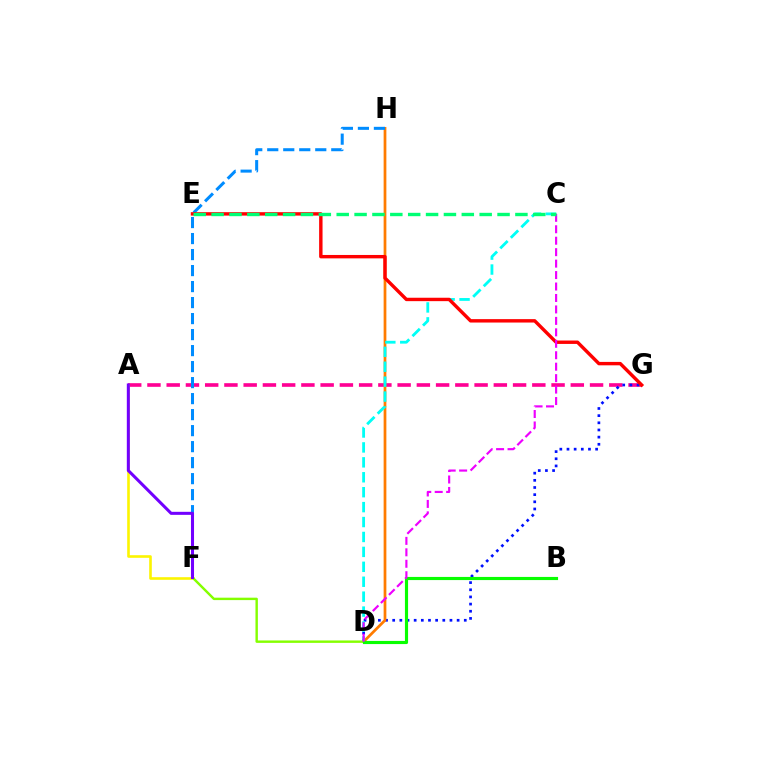{('A', 'G'): [{'color': '#ff0094', 'line_style': 'dashed', 'thickness': 2.61}], ('D', 'G'): [{'color': '#0010ff', 'line_style': 'dotted', 'thickness': 1.94}], ('D', 'H'): [{'color': '#ff7c00', 'line_style': 'solid', 'thickness': 1.97}], ('F', 'H'): [{'color': '#008cff', 'line_style': 'dashed', 'thickness': 2.17}], ('A', 'F'): [{'color': '#fcf500', 'line_style': 'solid', 'thickness': 1.88}, {'color': '#7200ff', 'line_style': 'solid', 'thickness': 2.19}], ('C', 'D'): [{'color': '#00fff6', 'line_style': 'dashed', 'thickness': 2.03}, {'color': '#ee00ff', 'line_style': 'dashed', 'thickness': 1.56}], ('D', 'F'): [{'color': '#84ff00', 'line_style': 'solid', 'thickness': 1.74}], ('B', 'D'): [{'color': '#08ff00', 'line_style': 'solid', 'thickness': 2.26}], ('E', 'G'): [{'color': '#ff0000', 'line_style': 'solid', 'thickness': 2.45}], ('C', 'E'): [{'color': '#00ff74', 'line_style': 'dashed', 'thickness': 2.43}]}